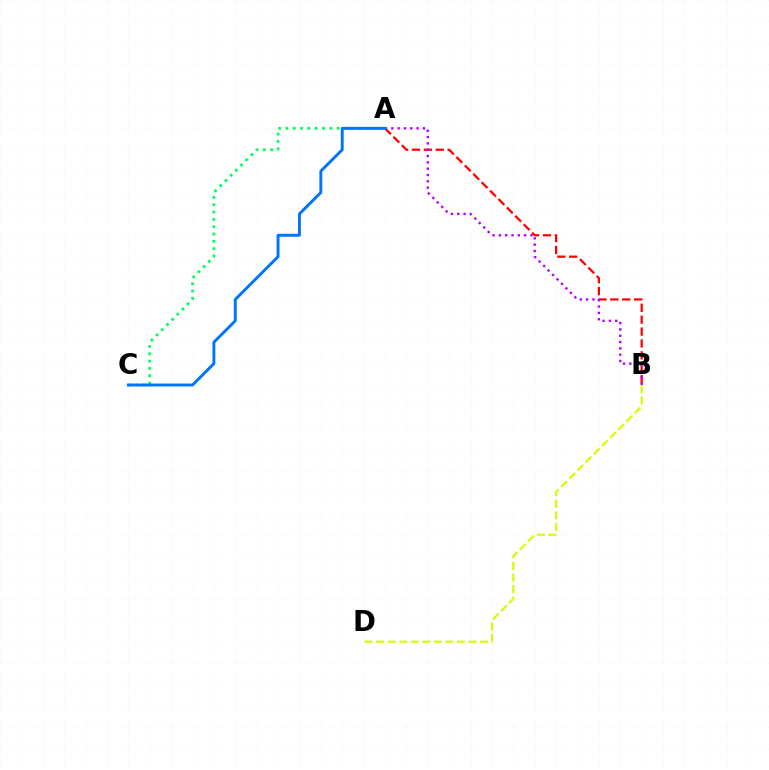{('A', 'B'): [{'color': '#ff0000', 'line_style': 'dashed', 'thickness': 1.62}, {'color': '#b900ff', 'line_style': 'dotted', 'thickness': 1.72}], ('A', 'C'): [{'color': '#00ff5c', 'line_style': 'dotted', 'thickness': 1.99}, {'color': '#0074ff', 'line_style': 'solid', 'thickness': 2.1}], ('B', 'D'): [{'color': '#d1ff00', 'line_style': 'dashed', 'thickness': 1.57}]}